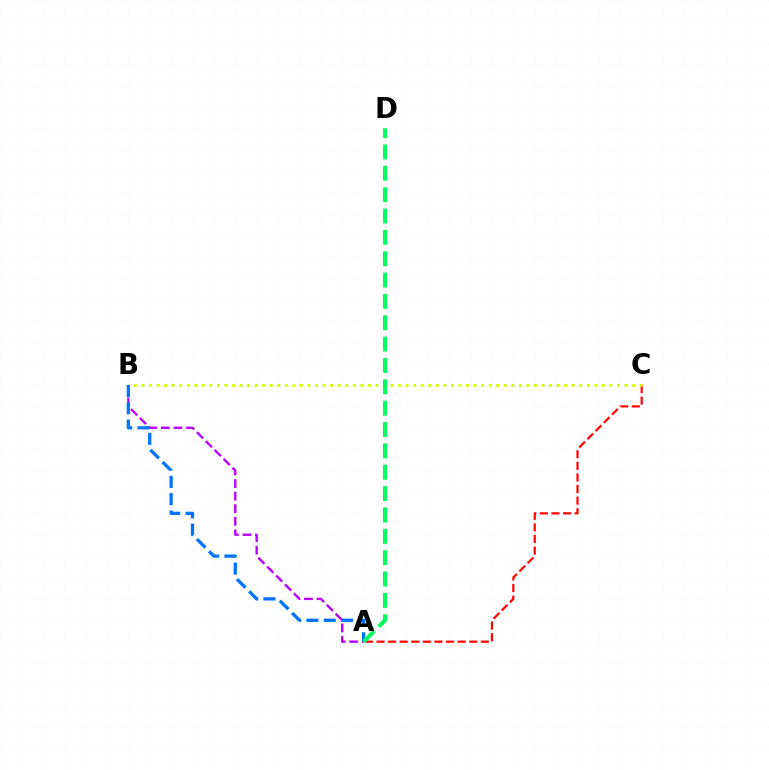{('A', 'C'): [{'color': '#ff0000', 'line_style': 'dashed', 'thickness': 1.57}], ('A', 'B'): [{'color': '#b900ff', 'line_style': 'dashed', 'thickness': 1.71}, {'color': '#0074ff', 'line_style': 'dashed', 'thickness': 2.35}], ('B', 'C'): [{'color': '#d1ff00', 'line_style': 'dotted', 'thickness': 2.05}], ('A', 'D'): [{'color': '#00ff5c', 'line_style': 'dashed', 'thickness': 2.9}]}